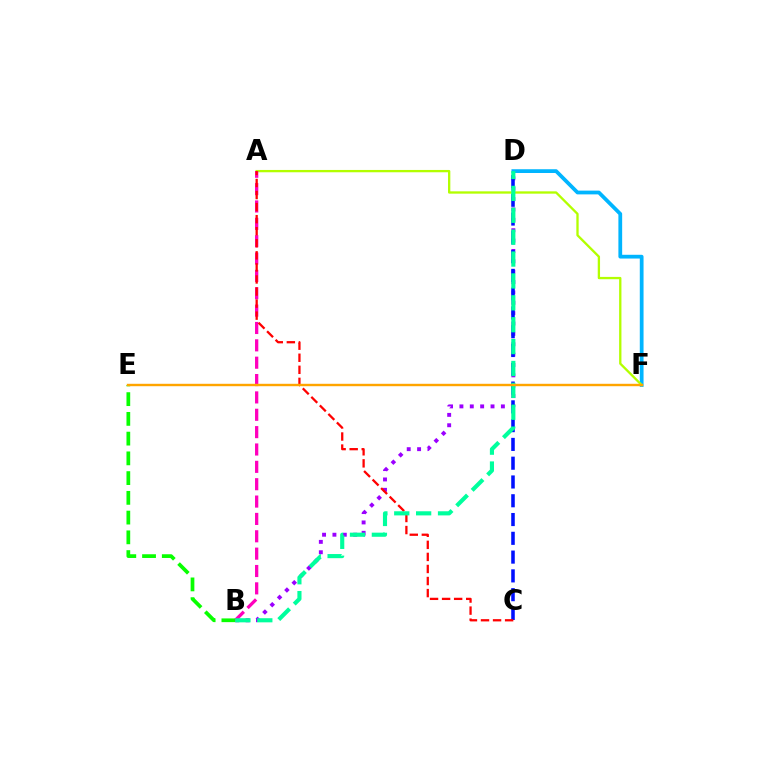{('B', 'D'): [{'color': '#9b00ff', 'line_style': 'dotted', 'thickness': 2.82}, {'color': '#00ff9d', 'line_style': 'dashed', 'thickness': 2.97}], ('D', 'F'): [{'color': '#00b5ff', 'line_style': 'solid', 'thickness': 2.71}], ('C', 'D'): [{'color': '#0010ff', 'line_style': 'dashed', 'thickness': 2.55}], ('A', 'F'): [{'color': '#b3ff00', 'line_style': 'solid', 'thickness': 1.67}], ('A', 'B'): [{'color': '#ff00bd', 'line_style': 'dashed', 'thickness': 2.36}], ('A', 'C'): [{'color': '#ff0000', 'line_style': 'dashed', 'thickness': 1.64}], ('B', 'E'): [{'color': '#08ff00', 'line_style': 'dashed', 'thickness': 2.68}], ('E', 'F'): [{'color': '#ffa500', 'line_style': 'solid', 'thickness': 1.73}]}